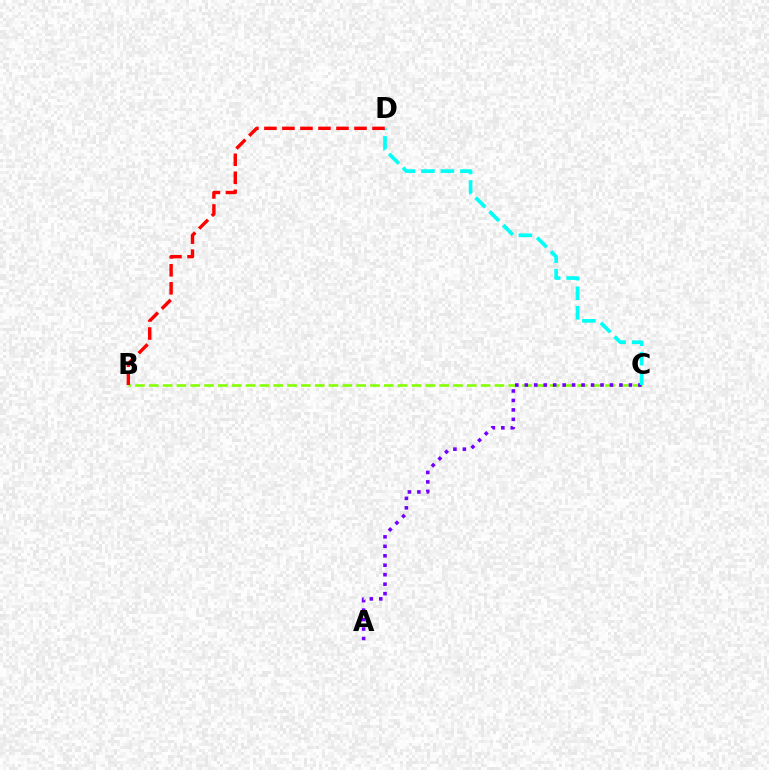{('B', 'C'): [{'color': '#84ff00', 'line_style': 'dashed', 'thickness': 1.88}], ('A', 'C'): [{'color': '#7200ff', 'line_style': 'dotted', 'thickness': 2.57}], ('C', 'D'): [{'color': '#00fff6', 'line_style': 'dashed', 'thickness': 2.65}], ('B', 'D'): [{'color': '#ff0000', 'line_style': 'dashed', 'thickness': 2.45}]}